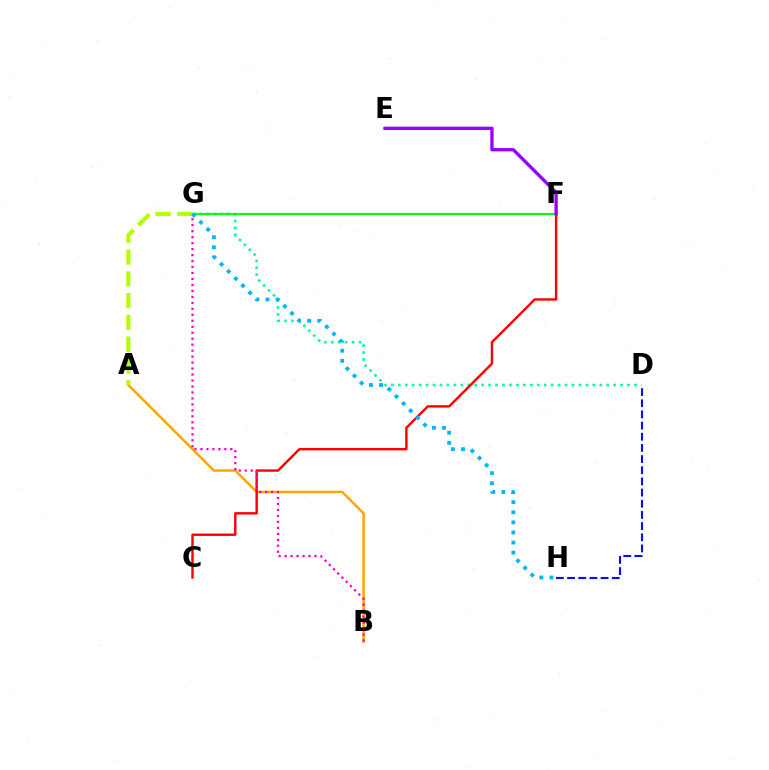{('D', 'G'): [{'color': '#00ff9d', 'line_style': 'dotted', 'thickness': 1.89}], ('F', 'G'): [{'color': '#08ff00', 'line_style': 'solid', 'thickness': 1.55}], ('A', 'B'): [{'color': '#ffa500', 'line_style': 'solid', 'thickness': 1.8}], ('C', 'F'): [{'color': '#ff0000', 'line_style': 'solid', 'thickness': 1.74}], ('B', 'G'): [{'color': '#ff00bd', 'line_style': 'dotted', 'thickness': 1.62}], ('E', 'F'): [{'color': '#9b00ff', 'line_style': 'solid', 'thickness': 2.39}], ('A', 'G'): [{'color': '#b3ff00', 'line_style': 'dashed', 'thickness': 2.96}], ('G', 'H'): [{'color': '#00b5ff', 'line_style': 'dotted', 'thickness': 2.74}], ('D', 'H'): [{'color': '#0010ff', 'line_style': 'dashed', 'thickness': 1.52}]}